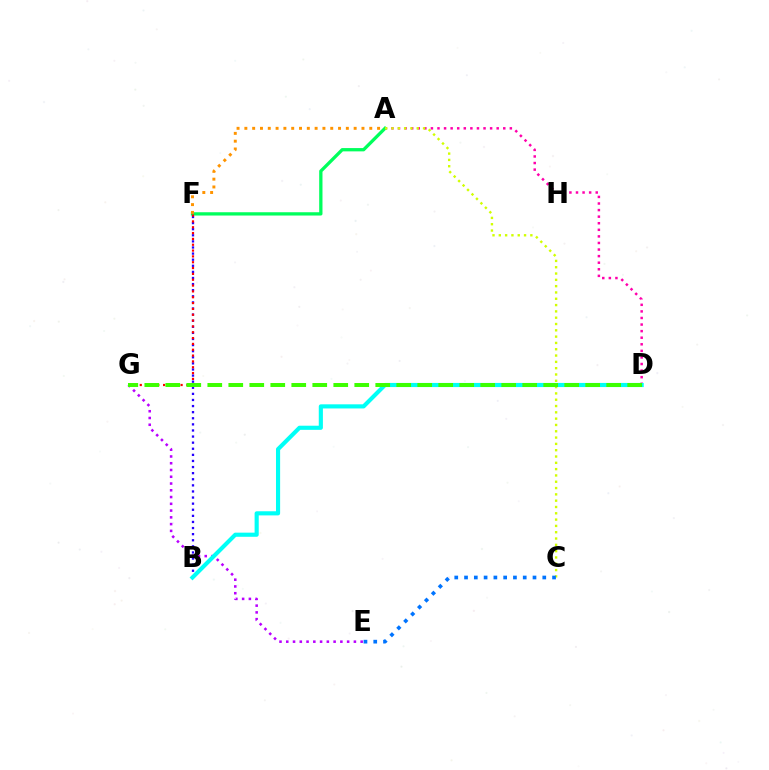{('A', 'D'): [{'color': '#ff00ac', 'line_style': 'dotted', 'thickness': 1.79}], ('A', 'F'): [{'color': '#00ff5c', 'line_style': 'solid', 'thickness': 2.37}, {'color': '#ff9400', 'line_style': 'dotted', 'thickness': 2.12}], ('E', 'G'): [{'color': '#b900ff', 'line_style': 'dotted', 'thickness': 1.84}], ('B', 'F'): [{'color': '#2500ff', 'line_style': 'dotted', 'thickness': 1.66}], ('A', 'C'): [{'color': '#d1ff00', 'line_style': 'dotted', 'thickness': 1.71}], ('B', 'D'): [{'color': '#00fff6', 'line_style': 'solid', 'thickness': 2.97}], ('C', 'E'): [{'color': '#0074ff', 'line_style': 'dotted', 'thickness': 2.66}], ('F', 'G'): [{'color': '#ff0000', 'line_style': 'dotted', 'thickness': 1.58}], ('D', 'G'): [{'color': '#3dff00', 'line_style': 'dashed', 'thickness': 2.85}]}